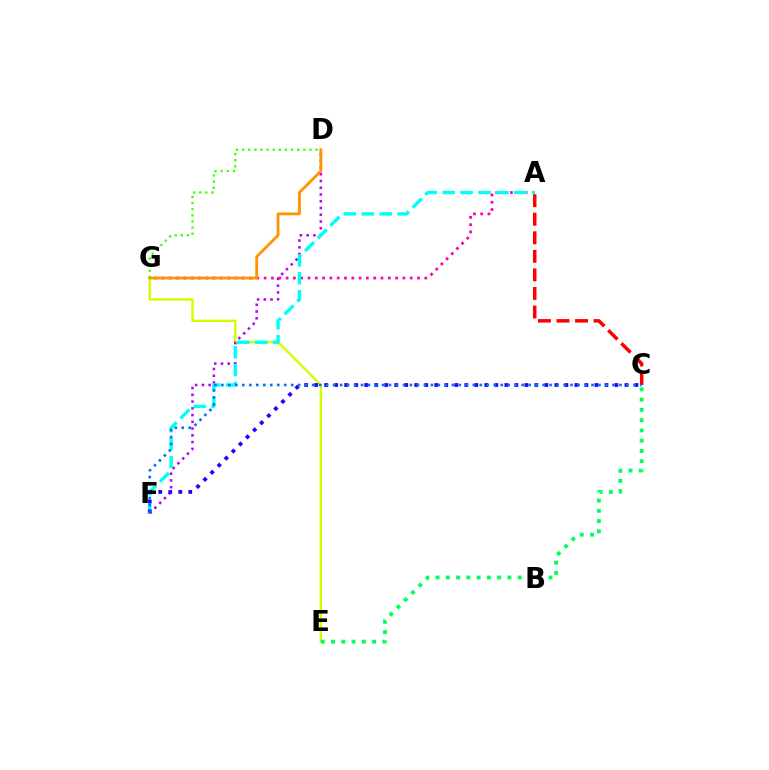{('E', 'G'): [{'color': '#d1ff00', 'line_style': 'solid', 'thickness': 1.76}], ('D', 'F'): [{'color': '#b900ff', 'line_style': 'dotted', 'thickness': 1.83}], ('C', 'E'): [{'color': '#00ff5c', 'line_style': 'dotted', 'thickness': 2.79}], ('A', 'C'): [{'color': '#ff0000', 'line_style': 'dashed', 'thickness': 2.52}], ('A', 'G'): [{'color': '#ff00ac', 'line_style': 'dotted', 'thickness': 1.98}], ('A', 'F'): [{'color': '#00fff6', 'line_style': 'dashed', 'thickness': 2.44}], ('C', 'F'): [{'color': '#2500ff', 'line_style': 'dotted', 'thickness': 2.72}, {'color': '#0074ff', 'line_style': 'dotted', 'thickness': 1.9}], ('D', 'G'): [{'color': '#ff9400', 'line_style': 'solid', 'thickness': 2.04}, {'color': '#3dff00', 'line_style': 'dotted', 'thickness': 1.66}]}